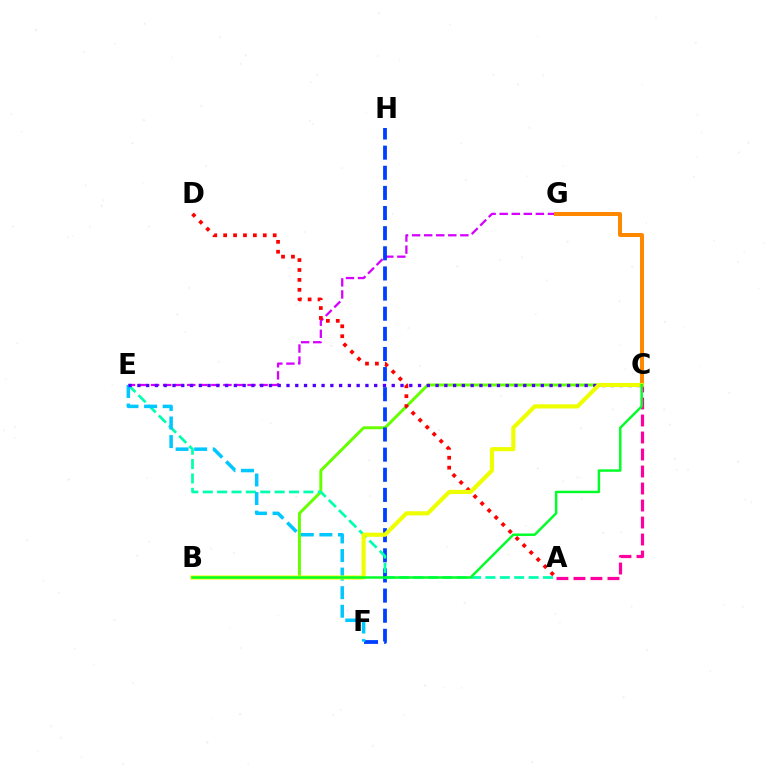{('E', 'G'): [{'color': '#d600ff', 'line_style': 'dashed', 'thickness': 1.64}], ('C', 'G'): [{'color': '#ff8800', 'line_style': 'solid', 'thickness': 2.88}], ('B', 'C'): [{'color': '#66ff00', 'line_style': 'solid', 'thickness': 2.13}, {'color': '#eeff00', 'line_style': 'solid', 'thickness': 2.98}, {'color': '#00ff27', 'line_style': 'solid', 'thickness': 1.77}], ('F', 'H'): [{'color': '#003fff', 'line_style': 'dashed', 'thickness': 2.74}], ('A', 'E'): [{'color': '#00ffaf', 'line_style': 'dashed', 'thickness': 1.95}], ('A', 'C'): [{'color': '#ff00a0', 'line_style': 'dashed', 'thickness': 2.31}], ('E', 'F'): [{'color': '#00c7ff', 'line_style': 'dashed', 'thickness': 2.52}], ('C', 'E'): [{'color': '#4f00ff', 'line_style': 'dotted', 'thickness': 2.38}], ('A', 'D'): [{'color': '#ff0000', 'line_style': 'dotted', 'thickness': 2.69}]}